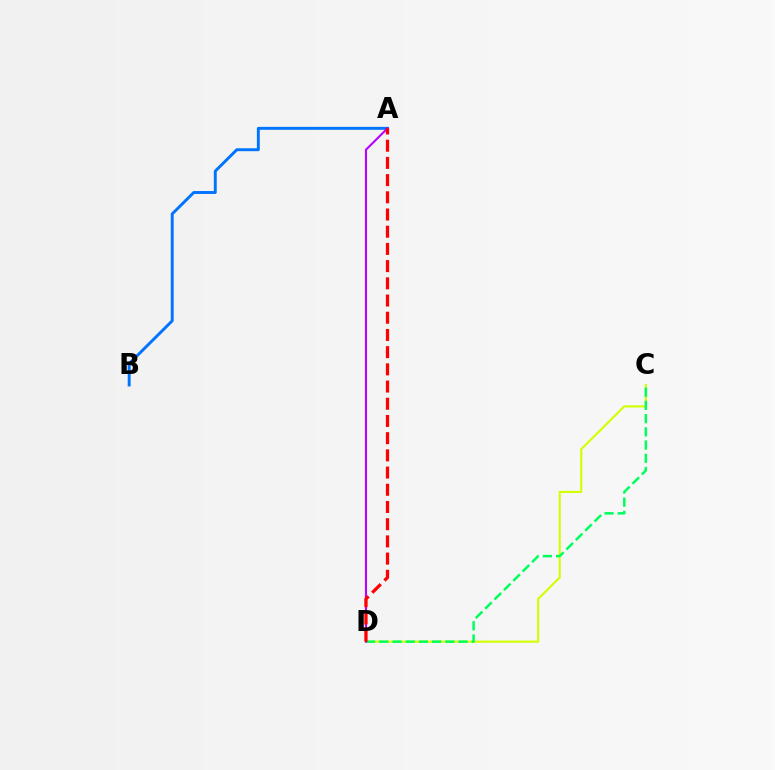{('C', 'D'): [{'color': '#d1ff00', 'line_style': 'solid', 'thickness': 1.53}, {'color': '#00ff5c', 'line_style': 'dashed', 'thickness': 1.8}], ('A', 'B'): [{'color': '#0074ff', 'line_style': 'solid', 'thickness': 2.1}], ('A', 'D'): [{'color': '#b900ff', 'line_style': 'solid', 'thickness': 1.51}, {'color': '#ff0000', 'line_style': 'dashed', 'thickness': 2.34}]}